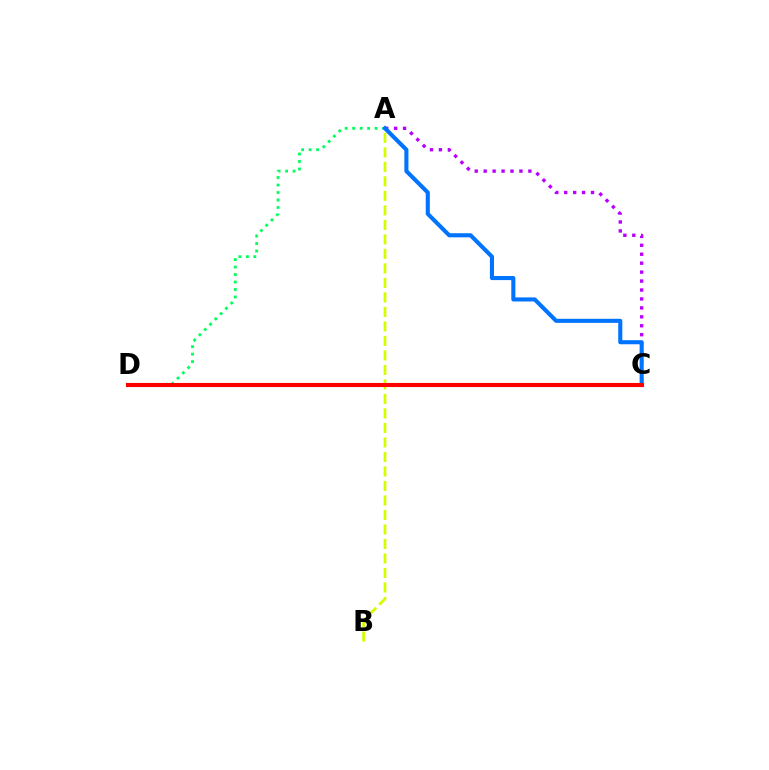{('A', 'D'): [{'color': '#00ff5c', 'line_style': 'dotted', 'thickness': 2.03}], ('A', 'C'): [{'color': '#b900ff', 'line_style': 'dotted', 'thickness': 2.43}, {'color': '#0074ff', 'line_style': 'solid', 'thickness': 2.94}], ('A', 'B'): [{'color': '#d1ff00', 'line_style': 'dashed', 'thickness': 1.97}], ('C', 'D'): [{'color': '#ff0000', 'line_style': 'solid', 'thickness': 2.95}]}